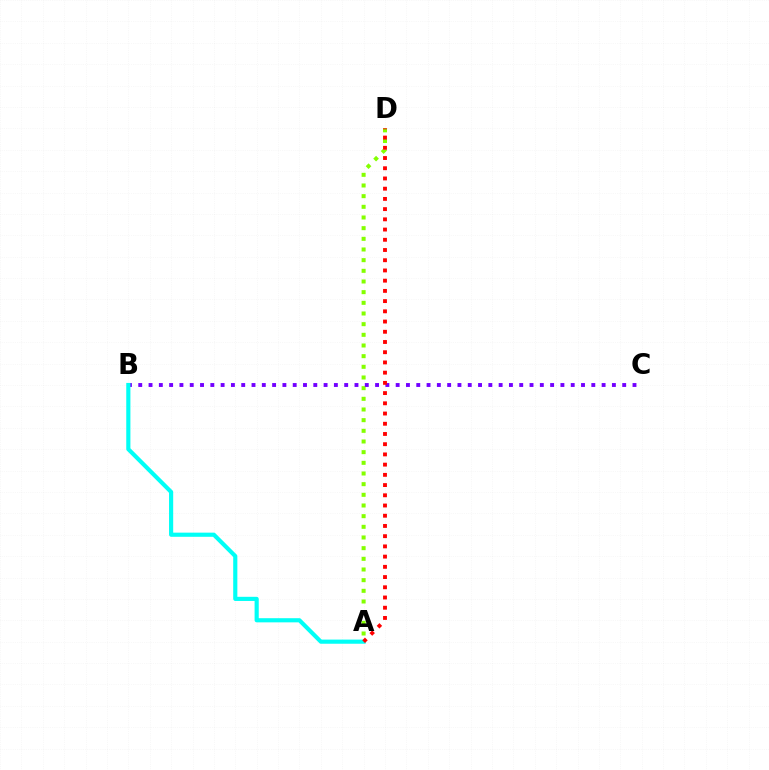{('A', 'D'): [{'color': '#84ff00', 'line_style': 'dotted', 'thickness': 2.9}, {'color': '#ff0000', 'line_style': 'dotted', 'thickness': 2.78}], ('B', 'C'): [{'color': '#7200ff', 'line_style': 'dotted', 'thickness': 2.8}], ('A', 'B'): [{'color': '#00fff6', 'line_style': 'solid', 'thickness': 2.99}]}